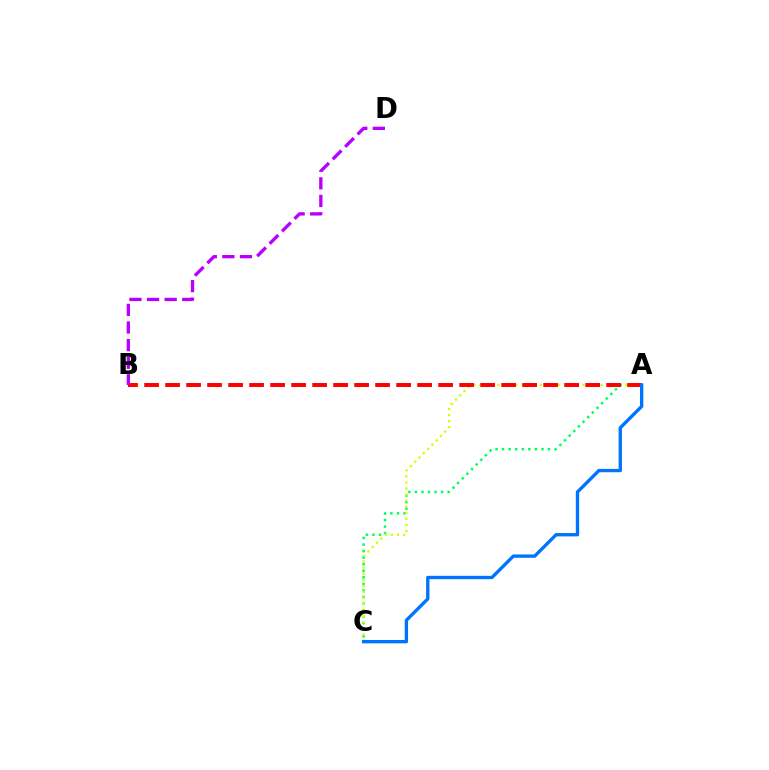{('A', 'C'): [{'color': '#00ff5c', 'line_style': 'dotted', 'thickness': 1.78}, {'color': '#d1ff00', 'line_style': 'dotted', 'thickness': 1.65}, {'color': '#0074ff', 'line_style': 'solid', 'thickness': 2.41}], ('A', 'B'): [{'color': '#ff0000', 'line_style': 'dashed', 'thickness': 2.85}], ('B', 'D'): [{'color': '#b900ff', 'line_style': 'dashed', 'thickness': 2.39}]}